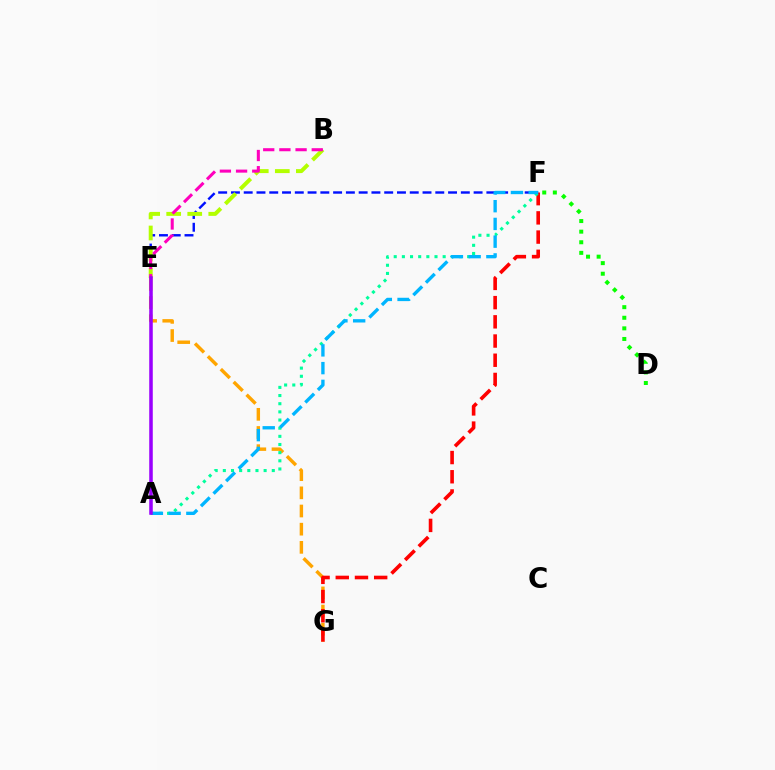{('E', 'G'): [{'color': '#ffa500', 'line_style': 'dashed', 'thickness': 2.47}], ('E', 'F'): [{'color': '#0010ff', 'line_style': 'dashed', 'thickness': 1.74}], ('F', 'G'): [{'color': '#ff0000', 'line_style': 'dashed', 'thickness': 2.61}], ('D', 'F'): [{'color': '#08ff00', 'line_style': 'dotted', 'thickness': 2.88}], ('A', 'F'): [{'color': '#00ff9d', 'line_style': 'dotted', 'thickness': 2.22}, {'color': '#00b5ff', 'line_style': 'dashed', 'thickness': 2.41}], ('B', 'E'): [{'color': '#b3ff00', 'line_style': 'dashed', 'thickness': 2.86}, {'color': '#ff00bd', 'line_style': 'dashed', 'thickness': 2.2}], ('A', 'E'): [{'color': '#9b00ff', 'line_style': 'solid', 'thickness': 2.55}]}